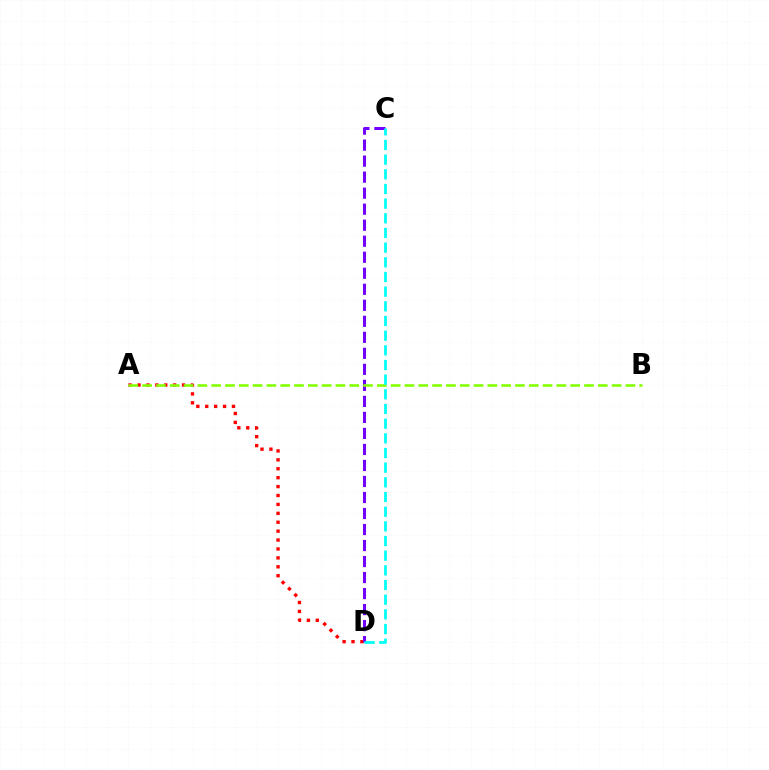{('A', 'D'): [{'color': '#ff0000', 'line_style': 'dotted', 'thickness': 2.42}], ('C', 'D'): [{'color': '#7200ff', 'line_style': 'dashed', 'thickness': 2.18}, {'color': '#00fff6', 'line_style': 'dashed', 'thickness': 1.99}], ('A', 'B'): [{'color': '#84ff00', 'line_style': 'dashed', 'thickness': 1.88}]}